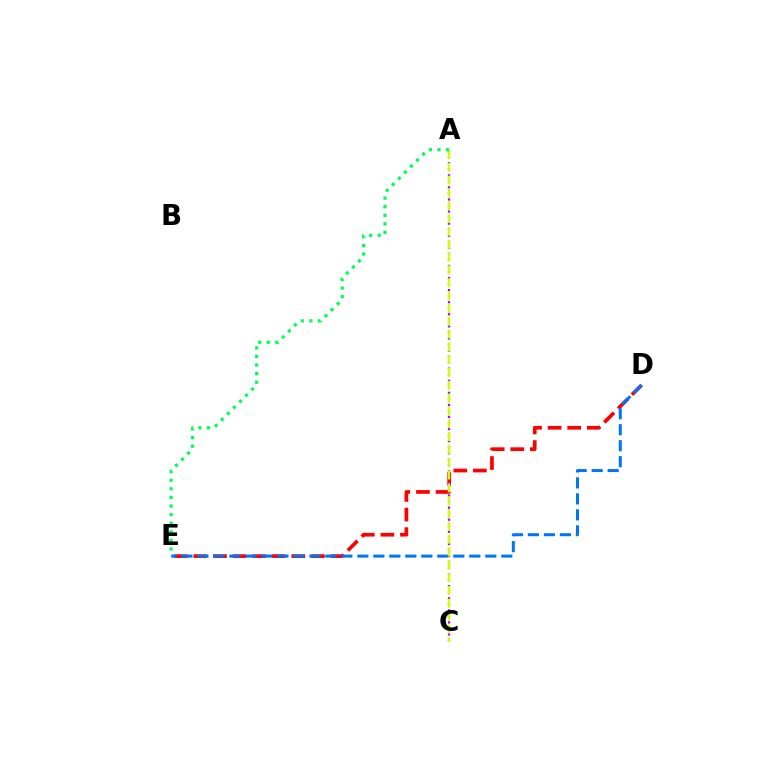{('D', 'E'): [{'color': '#ff0000', 'line_style': 'dashed', 'thickness': 2.66}, {'color': '#0074ff', 'line_style': 'dashed', 'thickness': 2.17}], ('A', 'C'): [{'color': '#b900ff', 'line_style': 'dotted', 'thickness': 1.64}, {'color': '#d1ff00', 'line_style': 'dashed', 'thickness': 1.74}], ('A', 'E'): [{'color': '#00ff5c', 'line_style': 'dotted', 'thickness': 2.33}]}